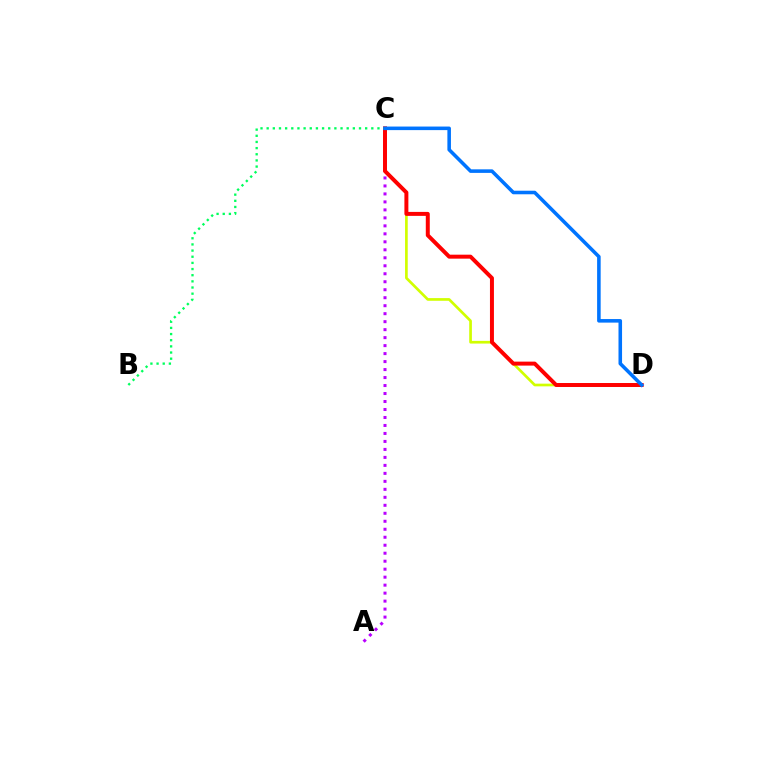{('C', 'D'): [{'color': '#d1ff00', 'line_style': 'solid', 'thickness': 1.93}, {'color': '#ff0000', 'line_style': 'solid', 'thickness': 2.86}, {'color': '#0074ff', 'line_style': 'solid', 'thickness': 2.56}], ('A', 'C'): [{'color': '#b900ff', 'line_style': 'dotted', 'thickness': 2.17}], ('B', 'C'): [{'color': '#00ff5c', 'line_style': 'dotted', 'thickness': 1.67}]}